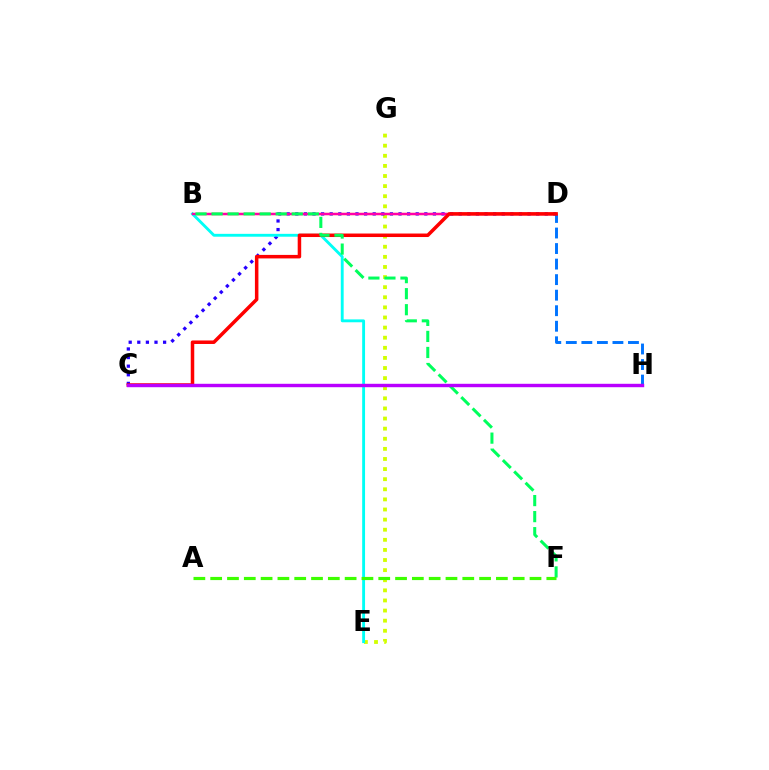{('B', 'D'): [{'color': '#ff9400', 'line_style': 'solid', 'thickness': 1.66}, {'color': '#ff00ac', 'line_style': 'solid', 'thickness': 1.68}], ('E', 'G'): [{'color': '#d1ff00', 'line_style': 'dotted', 'thickness': 2.75}], ('D', 'H'): [{'color': '#0074ff', 'line_style': 'dashed', 'thickness': 2.11}], ('C', 'D'): [{'color': '#2500ff', 'line_style': 'dotted', 'thickness': 2.34}, {'color': '#ff0000', 'line_style': 'solid', 'thickness': 2.53}], ('B', 'E'): [{'color': '#00fff6', 'line_style': 'solid', 'thickness': 2.07}], ('B', 'F'): [{'color': '#00ff5c', 'line_style': 'dashed', 'thickness': 2.18}], ('C', 'H'): [{'color': '#b900ff', 'line_style': 'solid', 'thickness': 2.46}], ('A', 'F'): [{'color': '#3dff00', 'line_style': 'dashed', 'thickness': 2.28}]}